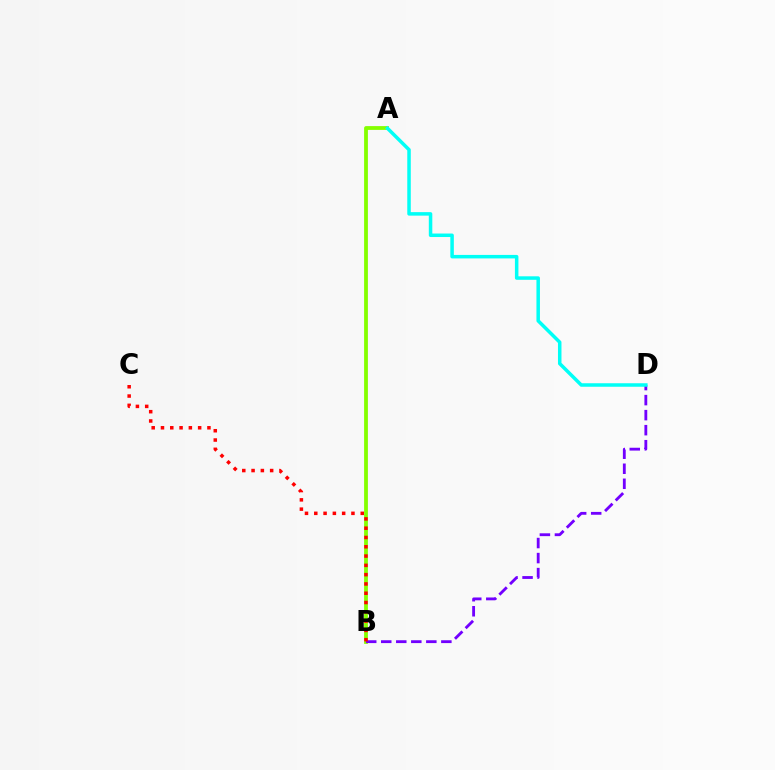{('A', 'B'): [{'color': '#84ff00', 'line_style': 'solid', 'thickness': 2.73}], ('B', 'D'): [{'color': '#7200ff', 'line_style': 'dashed', 'thickness': 2.04}], ('B', 'C'): [{'color': '#ff0000', 'line_style': 'dotted', 'thickness': 2.52}], ('A', 'D'): [{'color': '#00fff6', 'line_style': 'solid', 'thickness': 2.52}]}